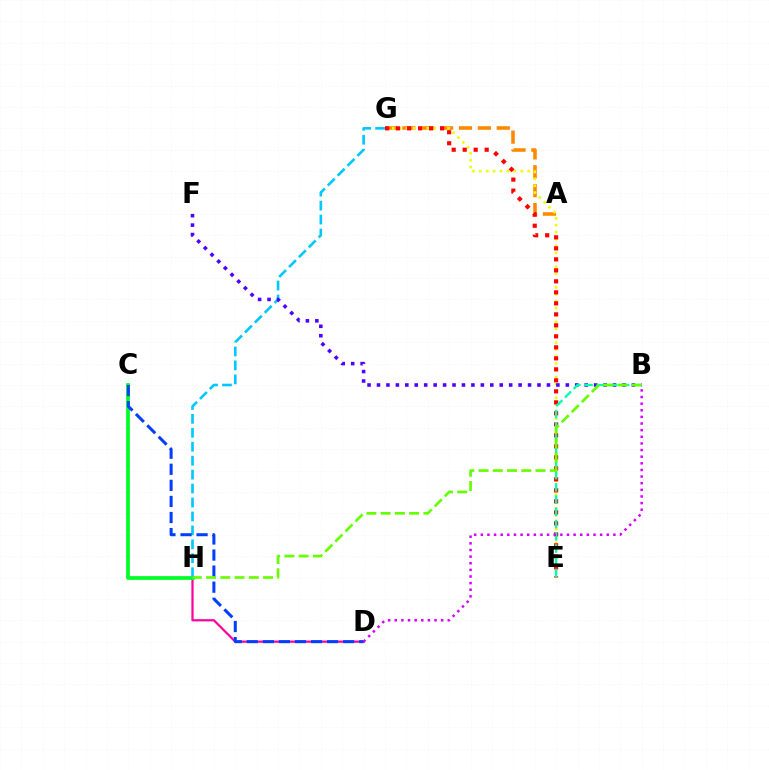{('D', 'H'): [{'color': '#ff00a0', 'line_style': 'solid', 'thickness': 1.59}], ('A', 'G'): [{'color': '#ff8800', 'line_style': 'dashed', 'thickness': 2.56}], ('E', 'G'): [{'color': '#eeff00', 'line_style': 'dotted', 'thickness': 1.88}, {'color': '#ff0000', 'line_style': 'dotted', 'thickness': 2.99}], ('C', 'H'): [{'color': '#00ff27', 'line_style': 'solid', 'thickness': 2.69}], ('G', 'H'): [{'color': '#00c7ff', 'line_style': 'dashed', 'thickness': 1.89}], ('B', 'F'): [{'color': '#4f00ff', 'line_style': 'dotted', 'thickness': 2.57}], ('B', 'E'): [{'color': '#00ffaf', 'line_style': 'dashed', 'thickness': 1.66}], ('C', 'D'): [{'color': '#003fff', 'line_style': 'dashed', 'thickness': 2.18}], ('B', 'H'): [{'color': '#66ff00', 'line_style': 'dashed', 'thickness': 1.93}], ('B', 'D'): [{'color': '#d600ff', 'line_style': 'dotted', 'thickness': 1.8}]}